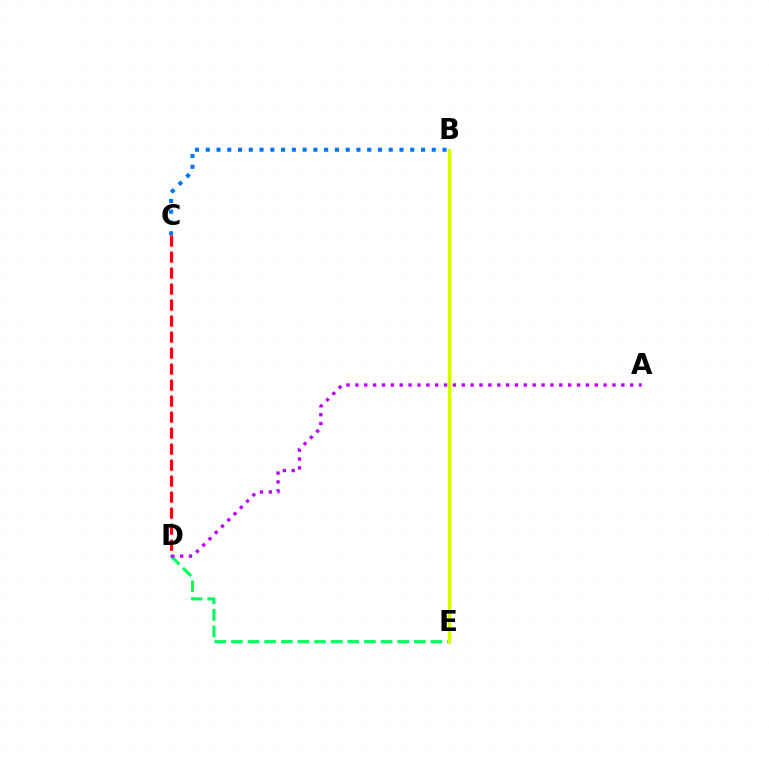{('B', 'C'): [{'color': '#0074ff', 'line_style': 'dotted', 'thickness': 2.92}], ('C', 'D'): [{'color': '#ff0000', 'line_style': 'dashed', 'thickness': 2.17}], ('D', 'E'): [{'color': '#00ff5c', 'line_style': 'dashed', 'thickness': 2.26}], ('B', 'E'): [{'color': '#d1ff00', 'line_style': 'solid', 'thickness': 2.18}], ('A', 'D'): [{'color': '#b900ff', 'line_style': 'dotted', 'thickness': 2.41}]}